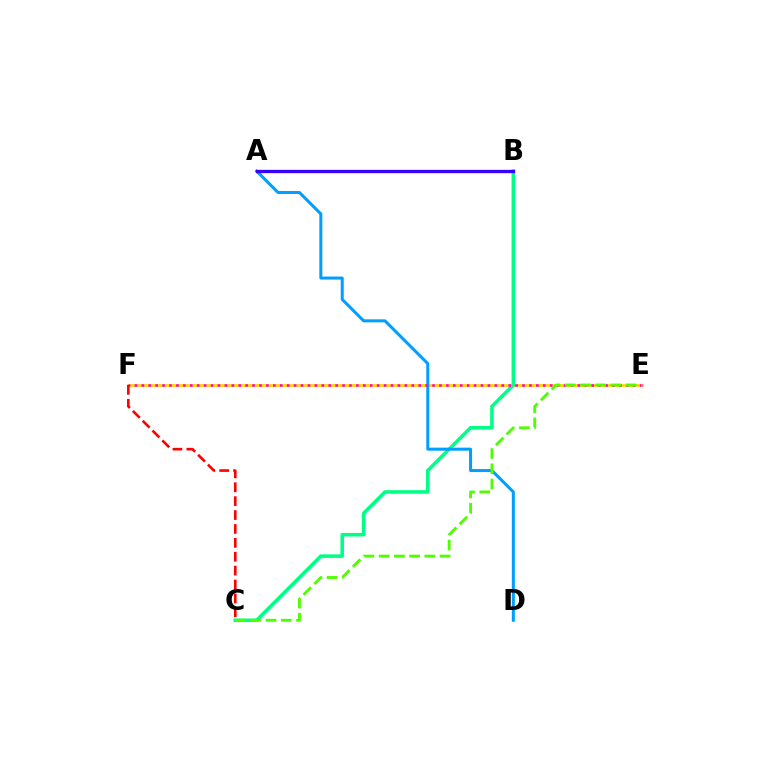{('E', 'F'): [{'color': '#ffd500', 'line_style': 'solid', 'thickness': 2.0}, {'color': '#ff00ed', 'line_style': 'dotted', 'thickness': 1.88}], ('B', 'C'): [{'color': '#00ff86', 'line_style': 'solid', 'thickness': 2.55}], ('A', 'D'): [{'color': '#009eff', 'line_style': 'solid', 'thickness': 2.17}], ('A', 'B'): [{'color': '#3700ff', 'line_style': 'solid', 'thickness': 2.38}], ('C', 'E'): [{'color': '#4fff00', 'line_style': 'dashed', 'thickness': 2.07}], ('C', 'F'): [{'color': '#ff0000', 'line_style': 'dashed', 'thickness': 1.89}]}